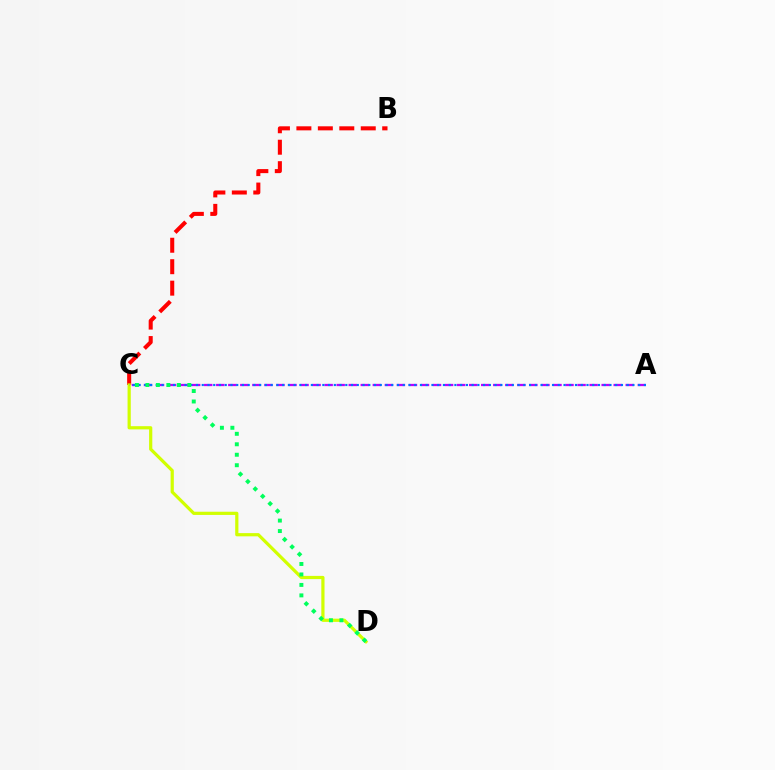{('B', 'C'): [{'color': '#ff0000', 'line_style': 'dashed', 'thickness': 2.91}], ('C', 'D'): [{'color': '#d1ff00', 'line_style': 'solid', 'thickness': 2.31}, {'color': '#00ff5c', 'line_style': 'dotted', 'thickness': 2.84}], ('A', 'C'): [{'color': '#b900ff', 'line_style': 'dashed', 'thickness': 1.64}, {'color': '#0074ff', 'line_style': 'dotted', 'thickness': 1.56}]}